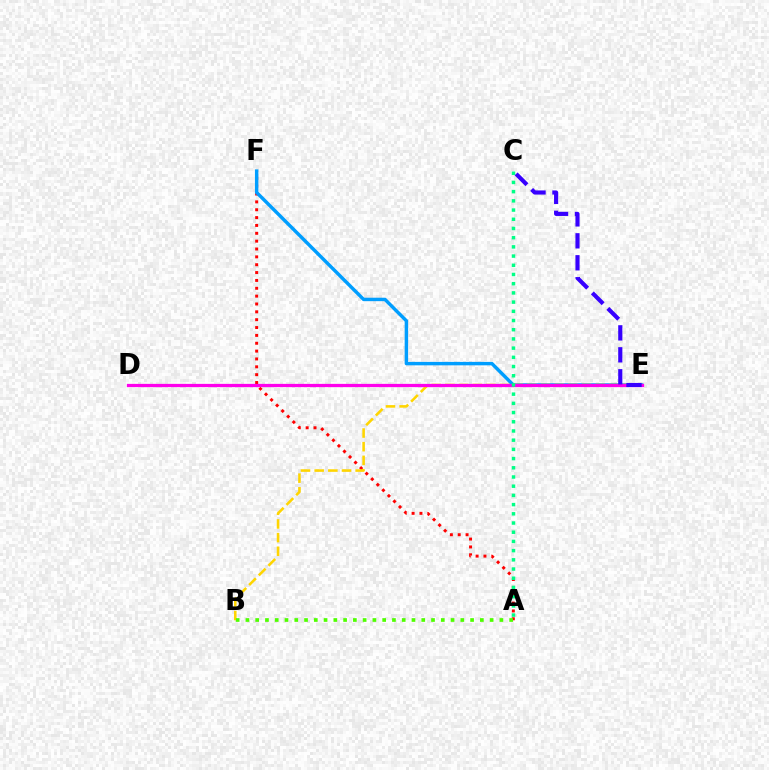{('A', 'F'): [{'color': '#ff0000', 'line_style': 'dotted', 'thickness': 2.13}], ('E', 'F'): [{'color': '#009eff', 'line_style': 'solid', 'thickness': 2.48}], ('B', 'E'): [{'color': '#ffd500', 'line_style': 'dashed', 'thickness': 1.86}], ('D', 'E'): [{'color': '#ff00ed', 'line_style': 'solid', 'thickness': 2.34}], ('A', 'C'): [{'color': '#00ff86', 'line_style': 'dotted', 'thickness': 2.5}], ('A', 'B'): [{'color': '#4fff00', 'line_style': 'dotted', 'thickness': 2.65}], ('C', 'E'): [{'color': '#3700ff', 'line_style': 'dashed', 'thickness': 2.98}]}